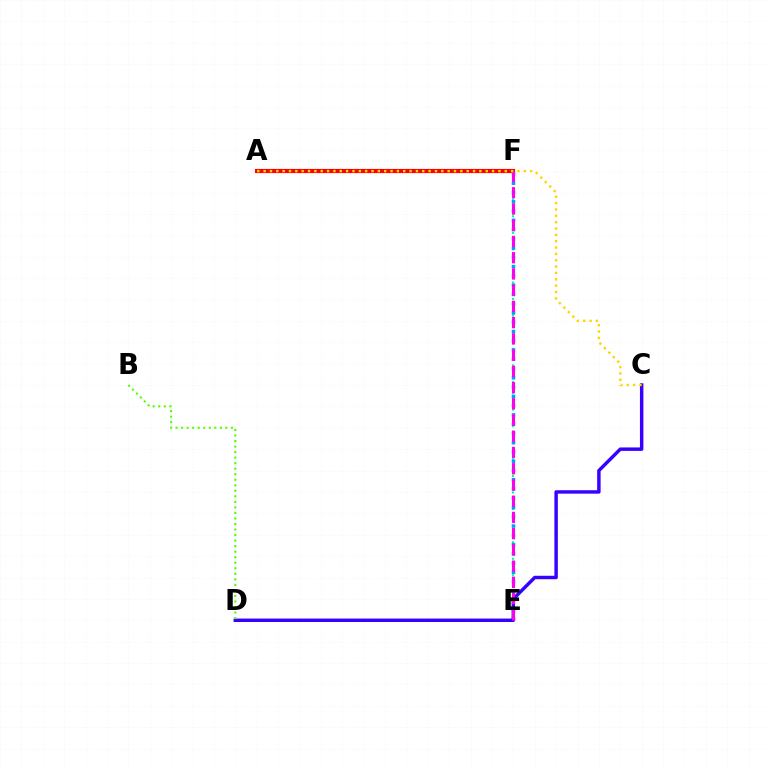{('E', 'F'): [{'color': '#00ff86', 'line_style': 'dotted', 'thickness': 1.5}, {'color': '#009eff', 'line_style': 'dotted', 'thickness': 2.52}, {'color': '#ff00ed', 'line_style': 'dashed', 'thickness': 2.21}], ('A', 'F'): [{'color': '#ff0000', 'line_style': 'solid', 'thickness': 2.99}], ('C', 'D'): [{'color': '#3700ff', 'line_style': 'solid', 'thickness': 2.48}], ('B', 'D'): [{'color': '#4fff00', 'line_style': 'dotted', 'thickness': 1.5}], ('A', 'C'): [{'color': '#ffd500', 'line_style': 'dotted', 'thickness': 1.72}]}